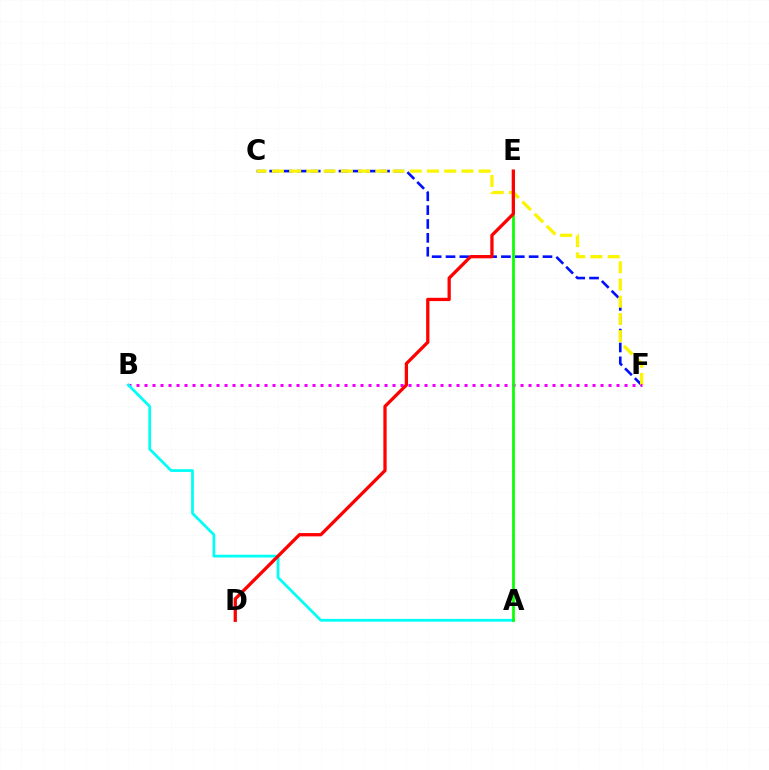{('C', 'F'): [{'color': '#0010ff', 'line_style': 'dashed', 'thickness': 1.88}, {'color': '#fcf500', 'line_style': 'dashed', 'thickness': 2.34}], ('B', 'F'): [{'color': '#ee00ff', 'line_style': 'dotted', 'thickness': 2.17}], ('A', 'B'): [{'color': '#00fff6', 'line_style': 'solid', 'thickness': 1.98}], ('A', 'E'): [{'color': '#08ff00', 'line_style': 'solid', 'thickness': 1.96}], ('D', 'E'): [{'color': '#ff0000', 'line_style': 'solid', 'thickness': 2.36}]}